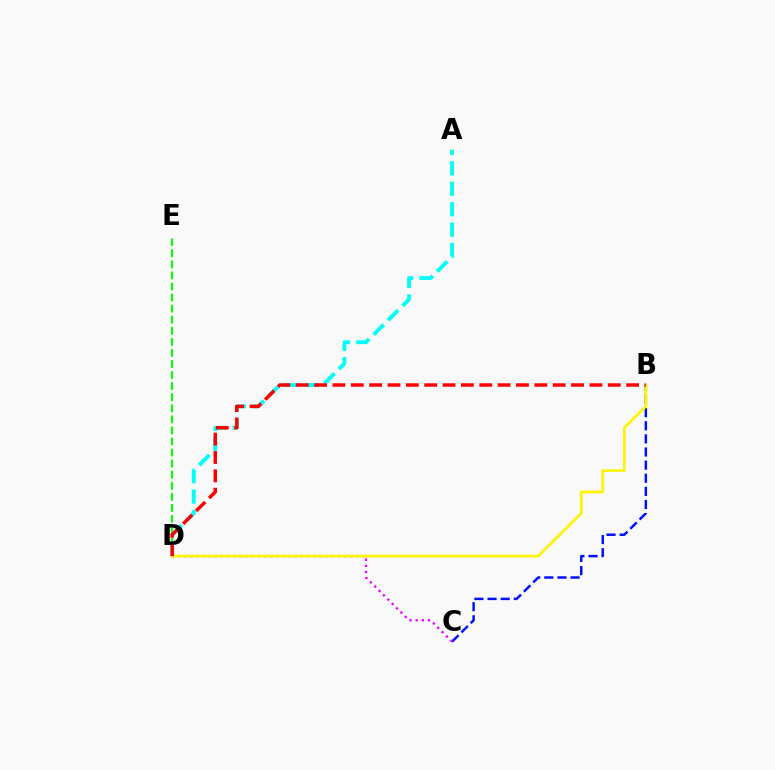{('D', 'E'): [{'color': '#08ff00', 'line_style': 'dashed', 'thickness': 1.5}], ('B', 'C'): [{'color': '#0010ff', 'line_style': 'dashed', 'thickness': 1.78}], ('A', 'D'): [{'color': '#00fff6', 'line_style': 'dashed', 'thickness': 2.78}], ('C', 'D'): [{'color': '#ee00ff', 'line_style': 'dotted', 'thickness': 1.67}], ('B', 'D'): [{'color': '#fcf500', 'line_style': 'solid', 'thickness': 1.93}, {'color': '#ff0000', 'line_style': 'dashed', 'thickness': 2.49}]}